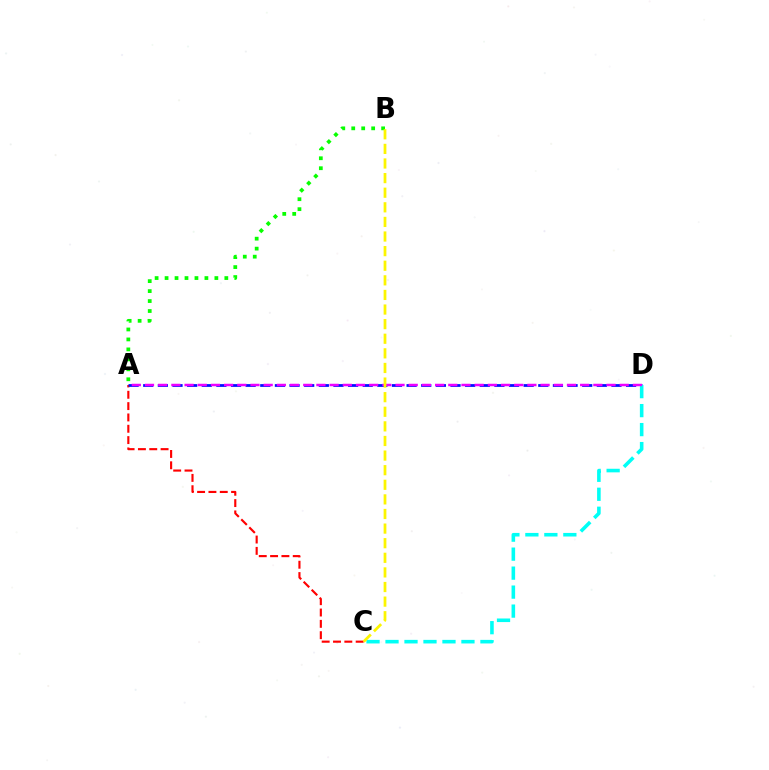{('A', 'B'): [{'color': '#08ff00', 'line_style': 'dotted', 'thickness': 2.71}], ('A', 'C'): [{'color': '#ff0000', 'line_style': 'dashed', 'thickness': 1.54}], ('A', 'D'): [{'color': '#0010ff', 'line_style': 'dashed', 'thickness': 1.99}, {'color': '#ee00ff', 'line_style': 'dashed', 'thickness': 1.79}], ('C', 'D'): [{'color': '#00fff6', 'line_style': 'dashed', 'thickness': 2.58}], ('B', 'C'): [{'color': '#fcf500', 'line_style': 'dashed', 'thickness': 1.98}]}